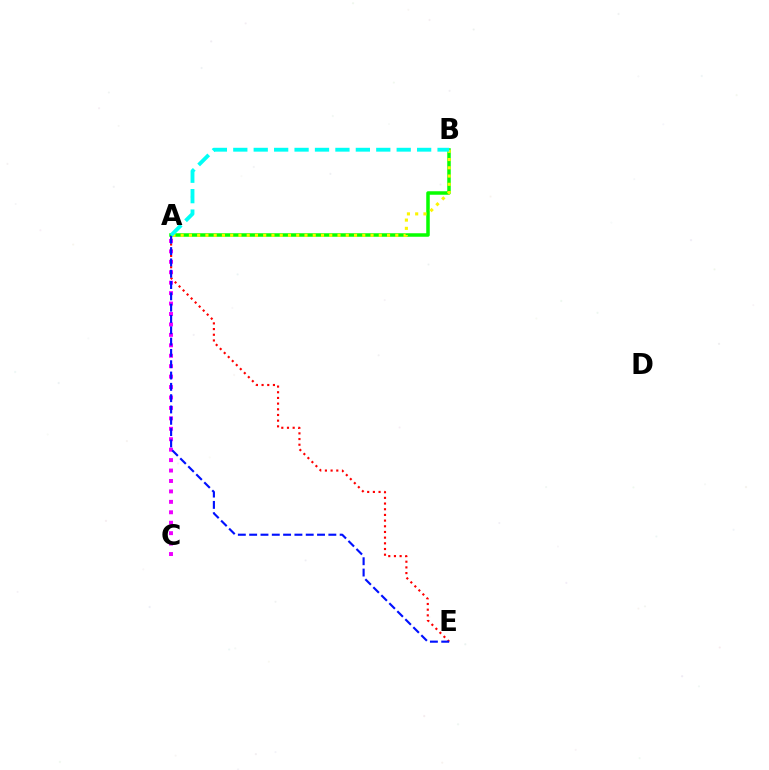{('A', 'B'): [{'color': '#08ff00', 'line_style': 'solid', 'thickness': 2.53}, {'color': '#fcf500', 'line_style': 'dotted', 'thickness': 2.24}, {'color': '#00fff6', 'line_style': 'dashed', 'thickness': 2.77}], ('A', 'C'): [{'color': '#ee00ff', 'line_style': 'dotted', 'thickness': 2.84}], ('A', 'E'): [{'color': '#ff0000', 'line_style': 'dotted', 'thickness': 1.54}, {'color': '#0010ff', 'line_style': 'dashed', 'thickness': 1.54}]}